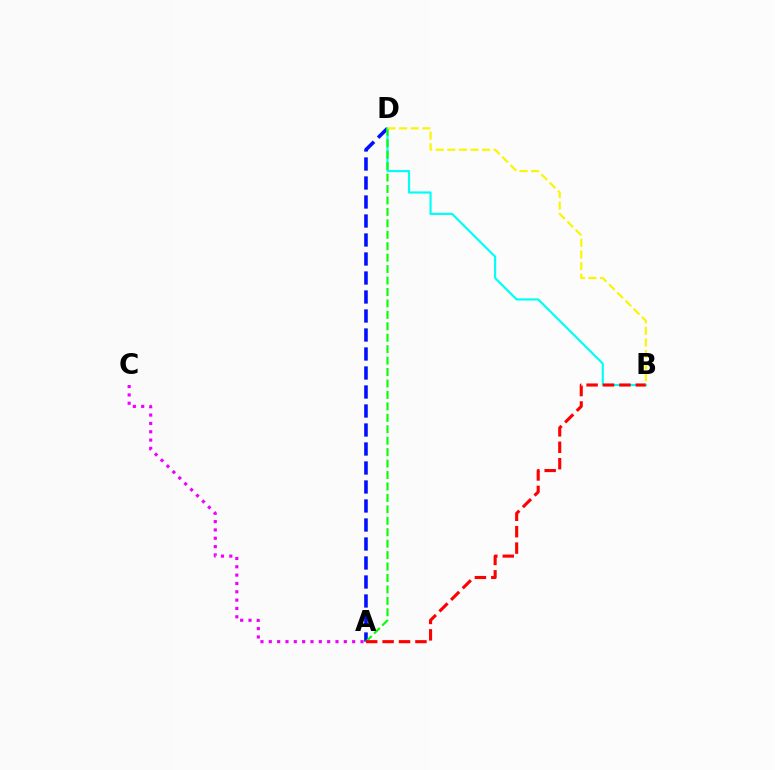{('A', 'D'): [{'color': '#0010ff', 'line_style': 'dashed', 'thickness': 2.58}, {'color': '#08ff00', 'line_style': 'dashed', 'thickness': 1.55}], ('A', 'C'): [{'color': '#ee00ff', 'line_style': 'dotted', 'thickness': 2.27}], ('B', 'D'): [{'color': '#00fff6', 'line_style': 'solid', 'thickness': 1.56}, {'color': '#fcf500', 'line_style': 'dashed', 'thickness': 1.57}], ('A', 'B'): [{'color': '#ff0000', 'line_style': 'dashed', 'thickness': 2.23}]}